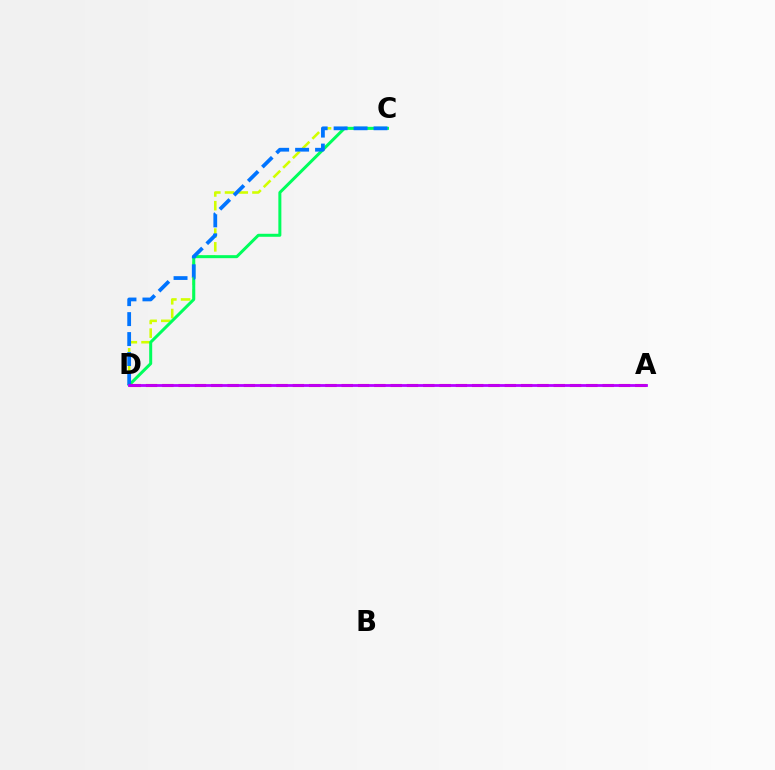{('C', 'D'): [{'color': '#d1ff00', 'line_style': 'dashed', 'thickness': 1.86}, {'color': '#00ff5c', 'line_style': 'solid', 'thickness': 2.16}, {'color': '#0074ff', 'line_style': 'dashed', 'thickness': 2.71}], ('A', 'D'): [{'color': '#ff0000', 'line_style': 'dashed', 'thickness': 2.22}, {'color': '#b900ff', 'line_style': 'solid', 'thickness': 2.01}]}